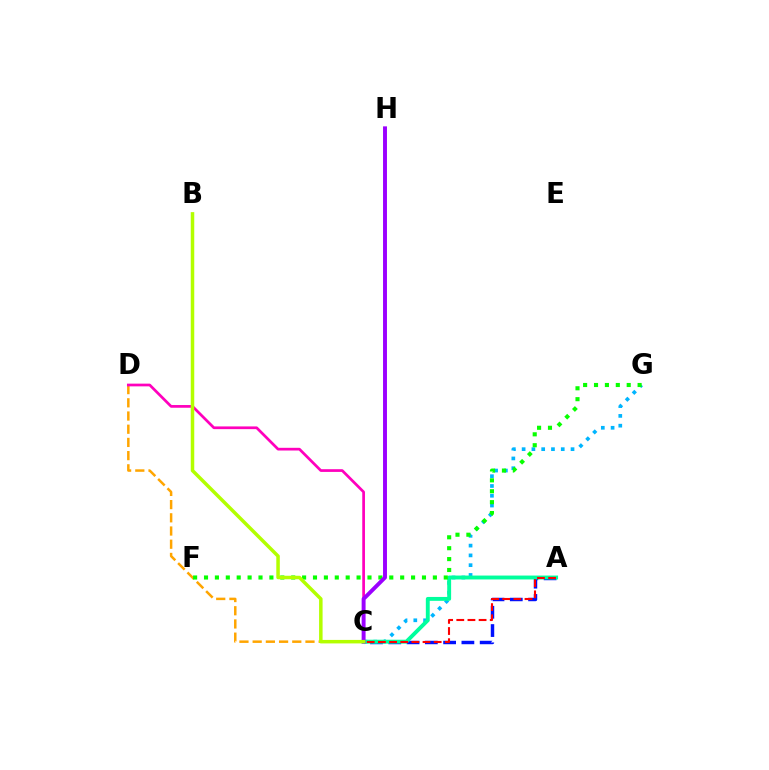{('A', 'C'): [{'color': '#0010ff', 'line_style': 'dashed', 'thickness': 2.48}, {'color': '#00ff9d', 'line_style': 'solid', 'thickness': 2.8}, {'color': '#ff0000', 'line_style': 'dashed', 'thickness': 1.52}], ('C', 'D'): [{'color': '#ffa500', 'line_style': 'dashed', 'thickness': 1.79}, {'color': '#ff00bd', 'line_style': 'solid', 'thickness': 1.96}], ('C', 'G'): [{'color': '#00b5ff', 'line_style': 'dotted', 'thickness': 2.66}], ('F', 'G'): [{'color': '#08ff00', 'line_style': 'dotted', 'thickness': 2.96}], ('C', 'H'): [{'color': '#9b00ff', 'line_style': 'solid', 'thickness': 2.83}], ('B', 'C'): [{'color': '#b3ff00', 'line_style': 'solid', 'thickness': 2.52}]}